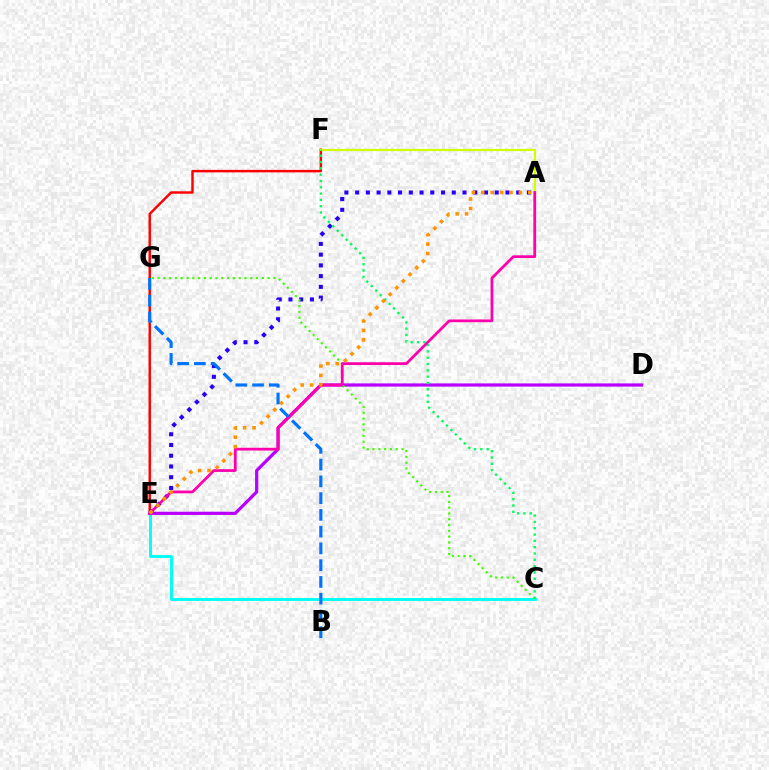{('E', 'F'): [{'color': '#ff0000', 'line_style': 'solid', 'thickness': 1.77}], ('A', 'E'): [{'color': '#2500ff', 'line_style': 'dotted', 'thickness': 2.92}, {'color': '#ff00ac', 'line_style': 'solid', 'thickness': 1.99}, {'color': '#ff9400', 'line_style': 'dotted', 'thickness': 2.56}], ('A', 'F'): [{'color': '#d1ff00', 'line_style': 'solid', 'thickness': 1.56}], ('C', 'E'): [{'color': '#00fff6', 'line_style': 'solid', 'thickness': 2.11}], ('D', 'E'): [{'color': '#b900ff', 'line_style': 'solid', 'thickness': 2.32}], ('C', 'G'): [{'color': '#3dff00', 'line_style': 'dotted', 'thickness': 1.57}], ('C', 'F'): [{'color': '#00ff5c', 'line_style': 'dotted', 'thickness': 1.72}], ('B', 'G'): [{'color': '#0074ff', 'line_style': 'dashed', 'thickness': 2.28}]}